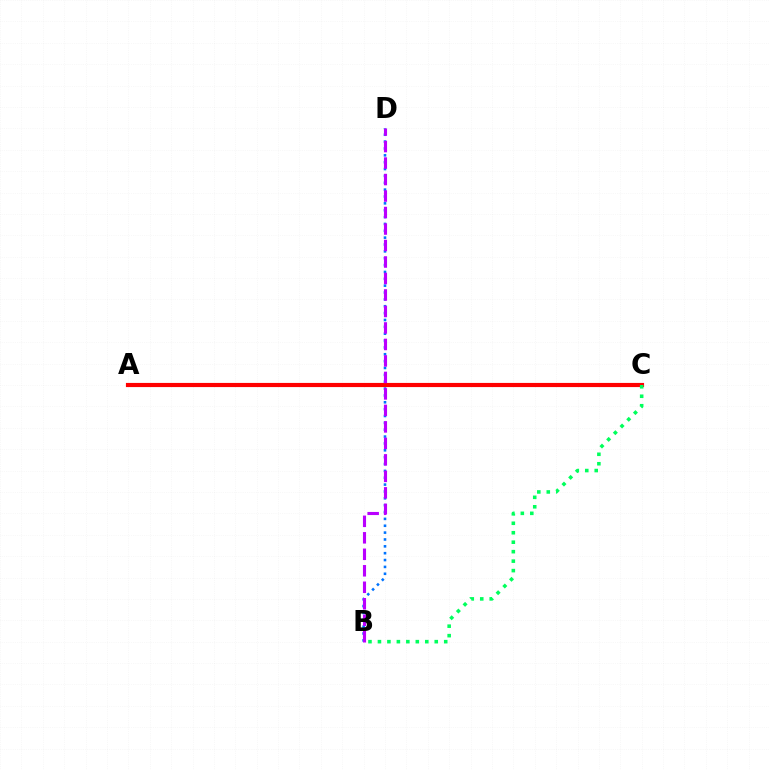{('B', 'D'): [{'color': '#0074ff', 'line_style': 'dotted', 'thickness': 1.86}, {'color': '#b900ff', 'line_style': 'dashed', 'thickness': 2.24}], ('A', 'C'): [{'color': '#d1ff00', 'line_style': 'solid', 'thickness': 1.74}, {'color': '#ff0000', 'line_style': 'solid', 'thickness': 3.0}], ('B', 'C'): [{'color': '#00ff5c', 'line_style': 'dotted', 'thickness': 2.57}]}